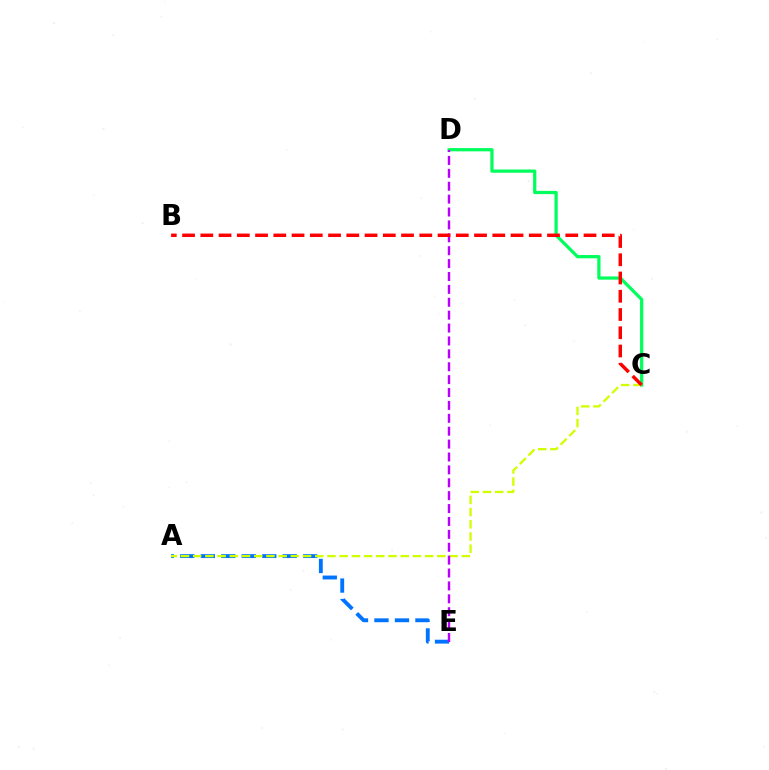{('C', 'D'): [{'color': '#00ff5c', 'line_style': 'solid', 'thickness': 2.33}], ('A', 'E'): [{'color': '#0074ff', 'line_style': 'dashed', 'thickness': 2.78}], ('A', 'C'): [{'color': '#d1ff00', 'line_style': 'dashed', 'thickness': 1.66}], ('D', 'E'): [{'color': '#b900ff', 'line_style': 'dashed', 'thickness': 1.75}], ('B', 'C'): [{'color': '#ff0000', 'line_style': 'dashed', 'thickness': 2.48}]}